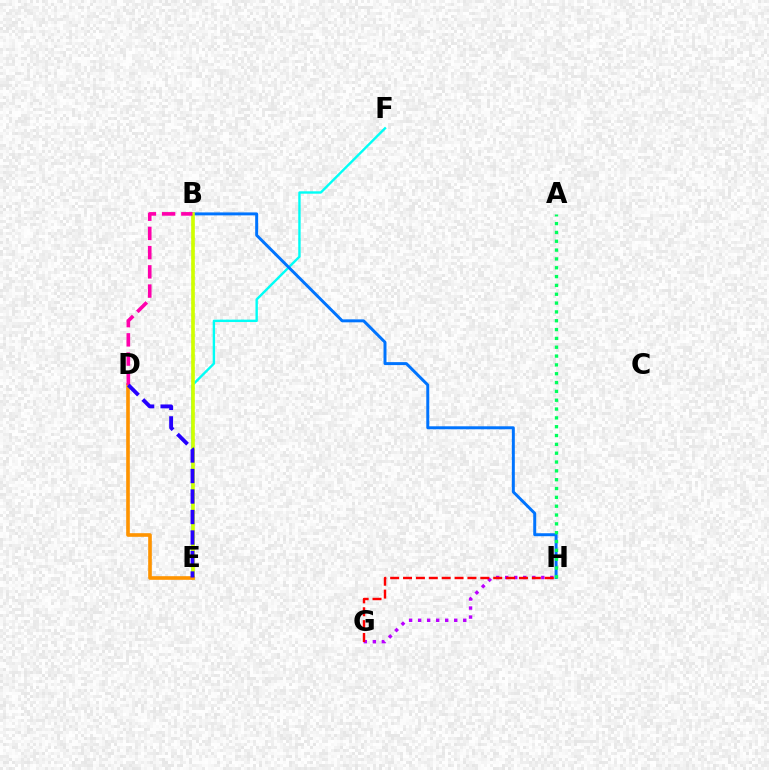{('B', 'E'): [{'color': '#3dff00', 'line_style': 'dotted', 'thickness': 1.77}, {'color': '#d1ff00', 'line_style': 'solid', 'thickness': 2.6}], ('E', 'F'): [{'color': '#00fff6', 'line_style': 'solid', 'thickness': 1.72}], ('B', 'H'): [{'color': '#0074ff', 'line_style': 'solid', 'thickness': 2.14}], ('G', 'H'): [{'color': '#b900ff', 'line_style': 'dotted', 'thickness': 2.45}, {'color': '#ff0000', 'line_style': 'dashed', 'thickness': 1.75}], ('D', 'E'): [{'color': '#ff9400', 'line_style': 'solid', 'thickness': 2.61}, {'color': '#2500ff', 'line_style': 'dashed', 'thickness': 2.78}], ('B', 'D'): [{'color': '#ff00ac', 'line_style': 'dashed', 'thickness': 2.61}], ('A', 'H'): [{'color': '#00ff5c', 'line_style': 'dotted', 'thickness': 2.4}]}